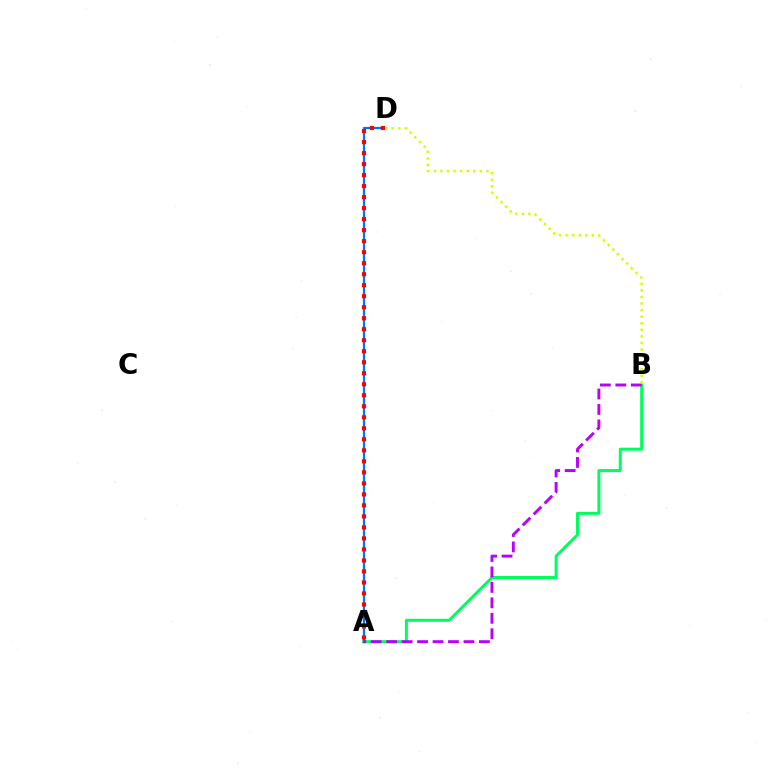{('A', 'B'): [{'color': '#00ff5c', 'line_style': 'solid', 'thickness': 2.15}, {'color': '#b900ff', 'line_style': 'dashed', 'thickness': 2.1}], ('A', 'D'): [{'color': '#0074ff', 'line_style': 'solid', 'thickness': 1.62}, {'color': '#ff0000', 'line_style': 'dotted', 'thickness': 2.99}], ('B', 'D'): [{'color': '#d1ff00', 'line_style': 'dotted', 'thickness': 1.79}]}